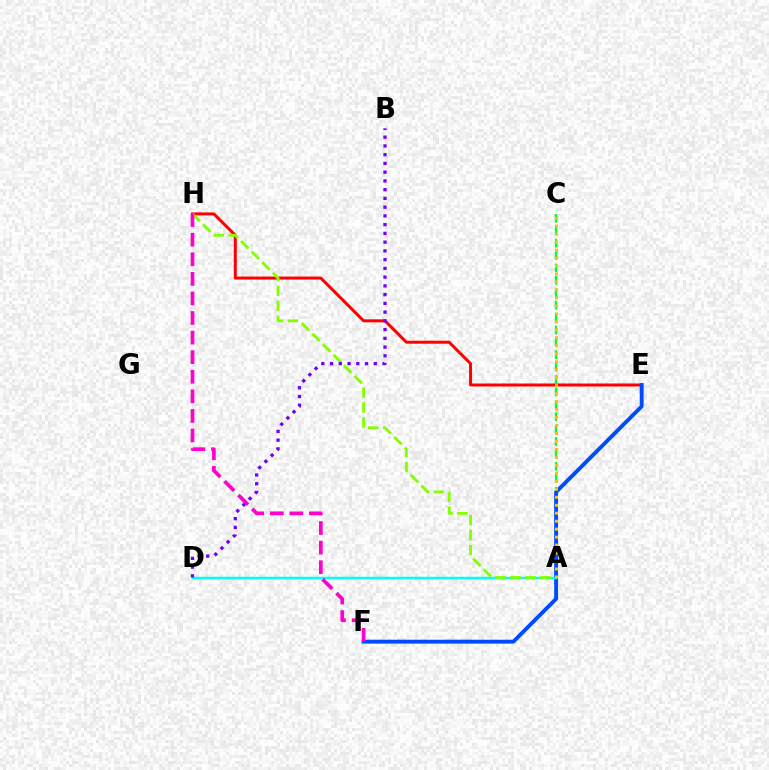{('E', 'H'): [{'color': '#ff0000', 'line_style': 'solid', 'thickness': 2.16}], ('A', 'C'): [{'color': '#00ff39', 'line_style': 'dashed', 'thickness': 1.68}, {'color': '#ffbd00', 'line_style': 'dotted', 'thickness': 2.17}], ('E', 'F'): [{'color': '#004bff', 'line_style': 'solid', 'thickness': 2.8}], ('A', 'D'): [{'color': '#00fff6', 'line_style': 'solid', 'thickness': 1.76}], ('A', 'H'): [{'color': '#84ff00', 'line_style': 'dashed', 'thickness': 2.03}], ('B', 'D'): [{'color': '#7200ff', 'line_style': 'dotted', 'thickness': 2.38}], ('F', 'H'): [{'color': '#ff00cf', 'line_style': 'dashed', 'thickness': 2.66}]}